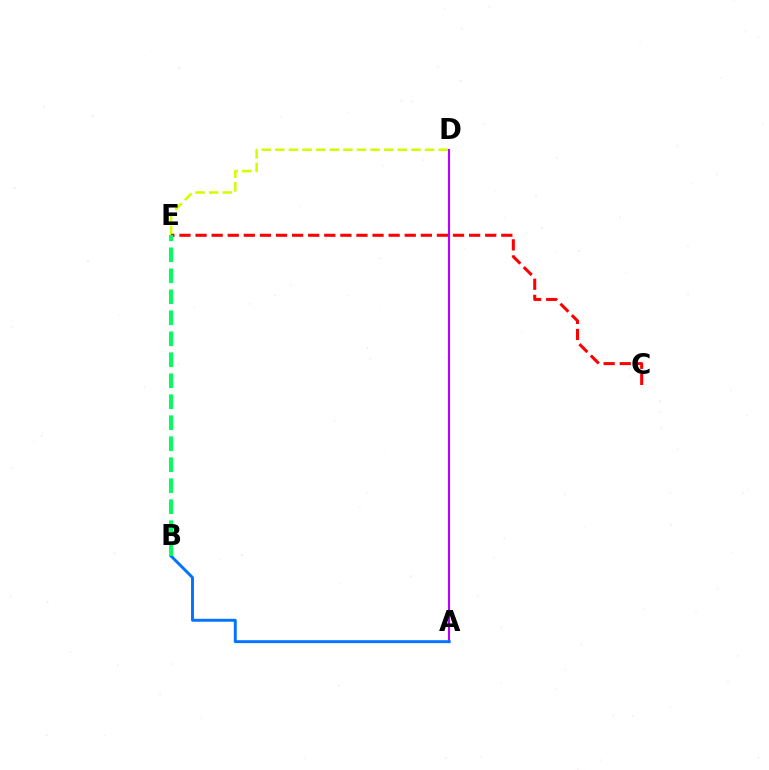{('A', 'D'): [{'color': '#b900ff', 'line_style': 'solid', 'thickness': 1.53}], ('D', 'E'): [{'color': '#d1ff00', 'line_style': 'dashed', 'thickness': 1.85}], ('C', 'E'): [{'color': '#ff0000', 'line_style': 'dashed', 'thickness': 2.19}], ('A', 'B'): [{'color': '#0074ff', 'line_style': 'solid', 'thickness': 2.11}], ('B', 'E'): [{'color': '#00ff5c', 'line_style': 'dashed', 'thickness': 2.85}]}